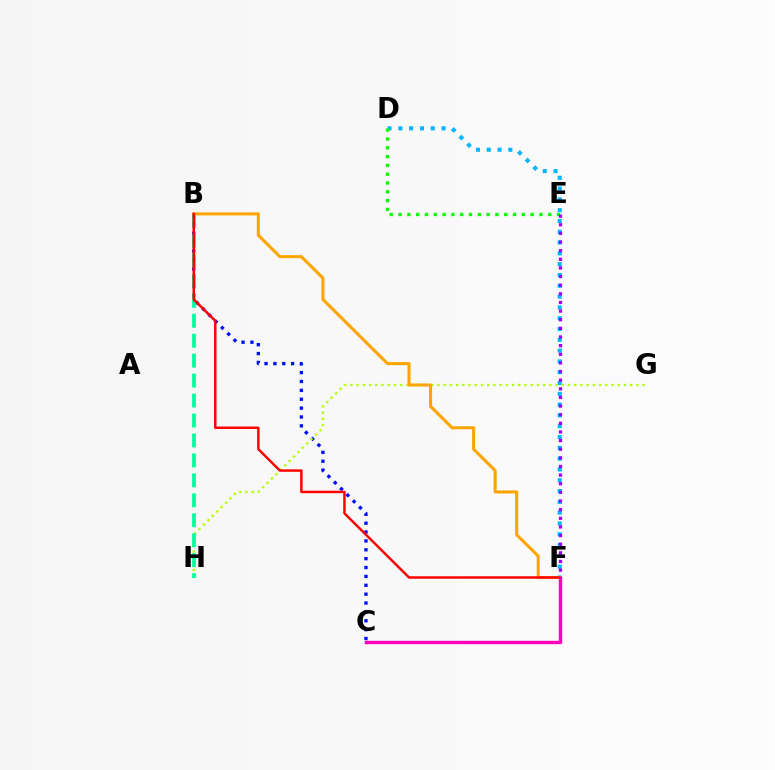{('B', 'C'): [{'color': '#0010ff', 'line_style': 'dotted', 'thickness': 2.41}], ('D', 'F'): [{'color': '#00b5ff', 'line_style': 'dotted', 'thickness': 2.94}], ('G', 'H'): [{'color': '#b3ff00', 'line_style': 'dotted', 'thickness': 1.69}], ('C', 'F'): [{'color': '#ff00bd', 'line_style': 'solid', 'thickness': 2.46}], ('B', 'H'): [{'color': '#00ff9d', 'line_style': 'dashed', 'thickness': 2.71}], ('D', 'E'): [{'color': '#08ff00', 'line_style': 'dotted', 'thickness': 2.39}], ('B', 'F'): [{'color': '#ffa500', 'line_style': 'solid', 'thickness': 2.21}, {'color': '#ff0000', 'line_style': 'solid', 'thickness': 1.78}], ('E', 'F'): [{'color': '#9b00ff', 'line_style': 'dotted', 'thickness': 2.35}]}